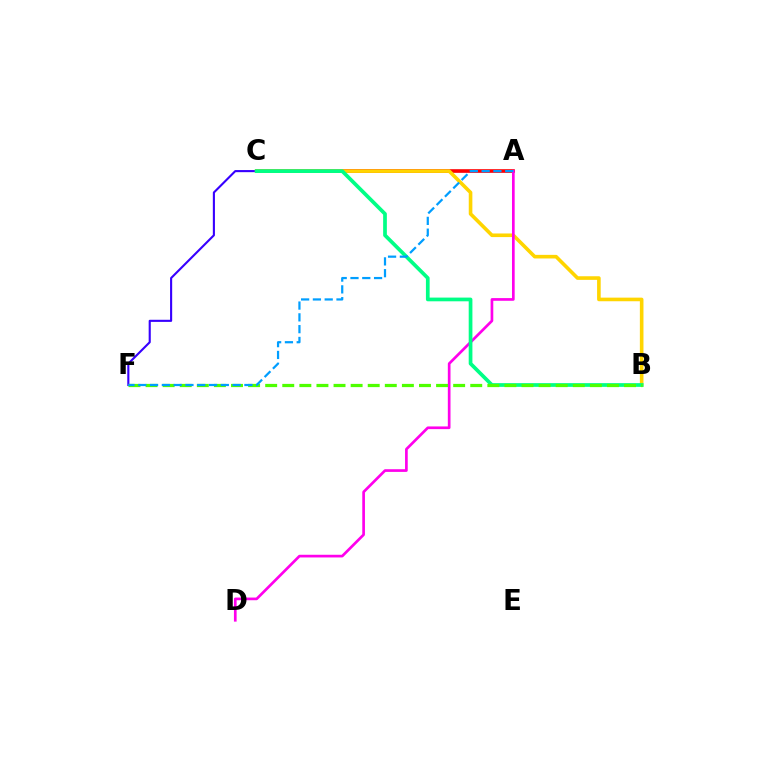{('A', 'F'): [{'color': '#3700ff', 'line_style': 'solid', 'thickness': 1.52}, {'color': '#009eff', 'line_style': 'dashed', 'thickness': 1.6}], ('A', 'C'): [{'color': '#ff0000', 'line_style': 'solid', 'thickness': 2.6}], ('B', 'C'): [{'color': '#ffd500', 'line_style': 'solid', 'thickness': 2.6}, {'color': '#00ff86', 'line_style': 'solid', 'thickness': 2.67}], ('A', 'D'): [{'color': '#ff00ed', 'line_style': 'solid', 'thickness': 1.93}], ('B', 'F'): [{'color': '#4fff00', 'line_style': 'dashed', 'thickness': 2.32}]}